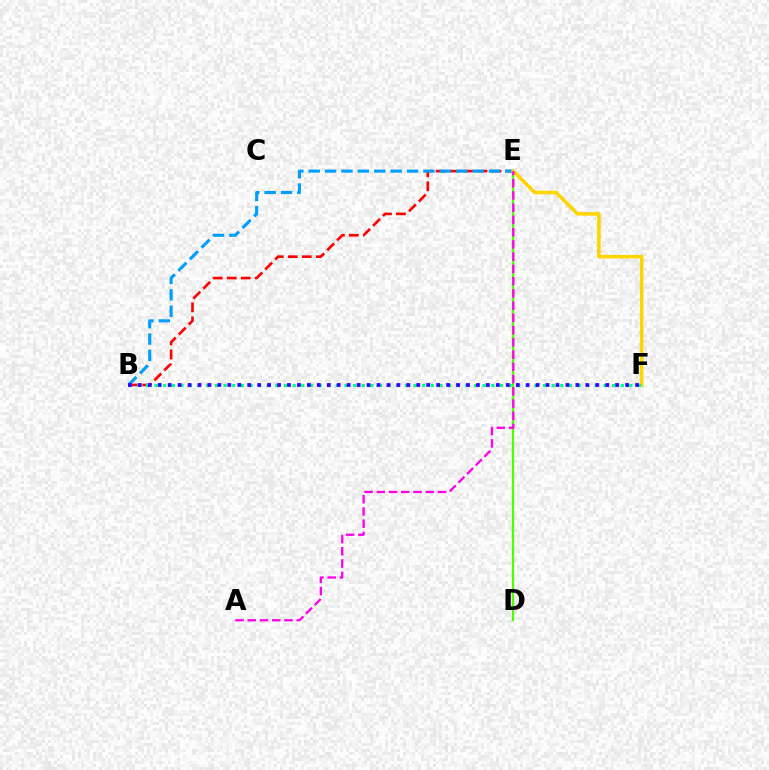{('B', 'E'): [{'color': '#ff0000', 'line_style': 'dashed', 'thickness': 1.9}, {'color': '#009eff', 'line_style': 'dashed', 'thickness': 2.23}], ('D', 'E'): [{'color': '#4fff00', 'line_style': 'solid', 'thickness': 1.64}], ('E', 'F'): [{'color': '#ffd500', 'line_style': 'solid', 'thickness': 2.56}], ('B', 'F'): [{'color': '#00ff86', 'line_style': 'dotted', 'thickness': 2.35}, {'color': '#3700ff', 'line_style': 'dotted', 'thickness': 2.7}], ('A', 'E'): [{'color': '#ff00ed', 'line_style': 'dashed', 'thickness': 1.66}]}